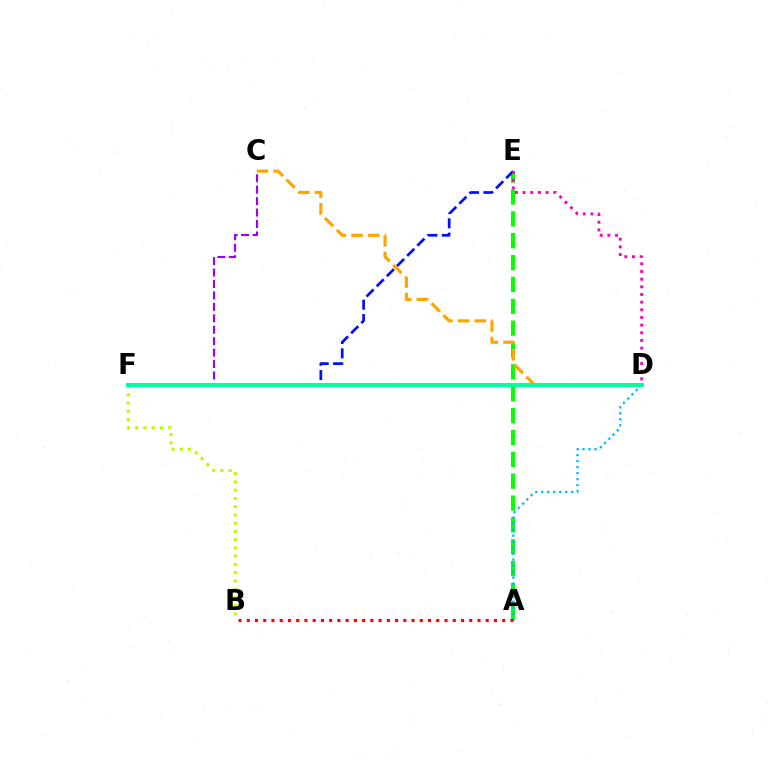{('A', 'E'): [{'color': '#08ff00', 'line_style': 'dashed', 'thickness': 2.97}], ('A', 'D'): [{'color': '#00b5ff', 'line_style': 'dotted', 'thickness': 1.63}], ('B', 'F'): [{'color': '#b3ff00', 'line_style': 'dotted', 'thickness': 2.24}], ('C', 'F'): [{'color': '#9b00ff', 'line_style': 'dashed', 'thickness': 1.55}], ('E', 'F'): [{'color': '#0010ff', 'line_style': 'dashed', 'thickness': 1.95}], ('C', 'D'): [{'color': '#ffa500', 'line_style': 'dashed', 'thickness': 2.27}], ('A', 'B'): [{'color': '#ff0000', 'line_style': 'dotted', 'thickness': 2.24}], ('D', 'E'): [{'color': '#ff00bd', 'line_style': 'dotted', 'thickness': 2.08}], ('D', 'F'): [{'color': '#00ff9d', 'line_style': 'solid', 'thickness': 2.85}]}